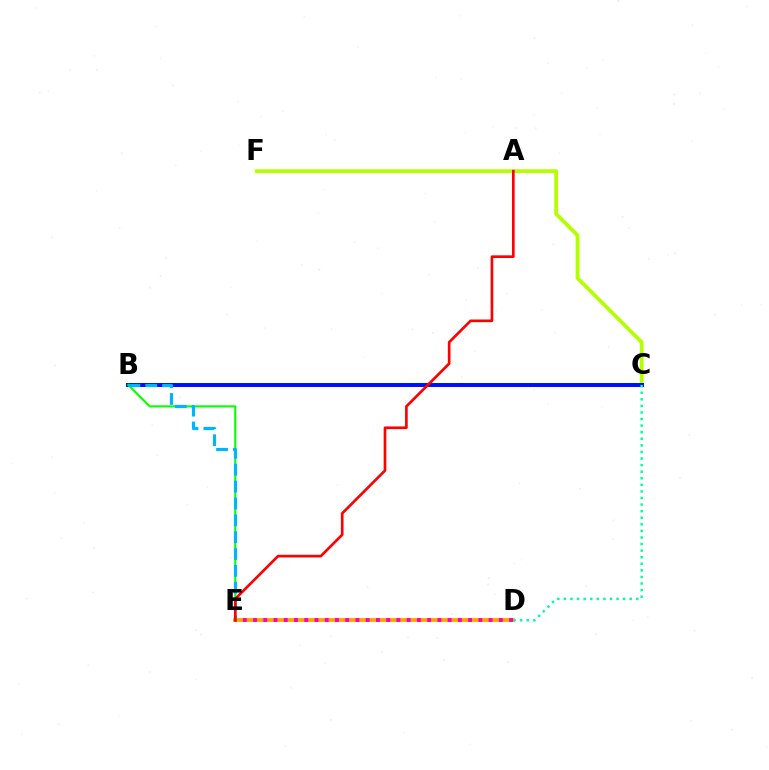{('C', 'F'): [{'color': '#b3ff00', 'line_style': 'solid', 'thickness': 2.69}], ('B', 'C'): [{'color': '#9b00ff', 'line_style': 'dotted', 'thickness': 1.7}, {'color': '#0010ff', 'line_style': 'solid', 'thickness': 2.86}], ('D', 'E'): [{'color': '#ffa500', 'line_style': 'solid', 'thickness': 2.77}, {'color': '#ff00bd', 'line_style': 'dotted', 'thickness': 2.78}], ('B', 'E'): [{'color': '#08ff00', 'line_style': 'solid', 'thickness': 1.53}, {'color': '#00b5ff', 'line_style': 'dashed', 'thickness': 2.29}], ('C', 'D'): [{'color': '#00ff9d', 'line_style': 'dotted', 'thickness': 1.79}], ('A', 'E'): [{'color': '#ff0000', 'line_style': 'solid', 'thickness': 1.92}]}